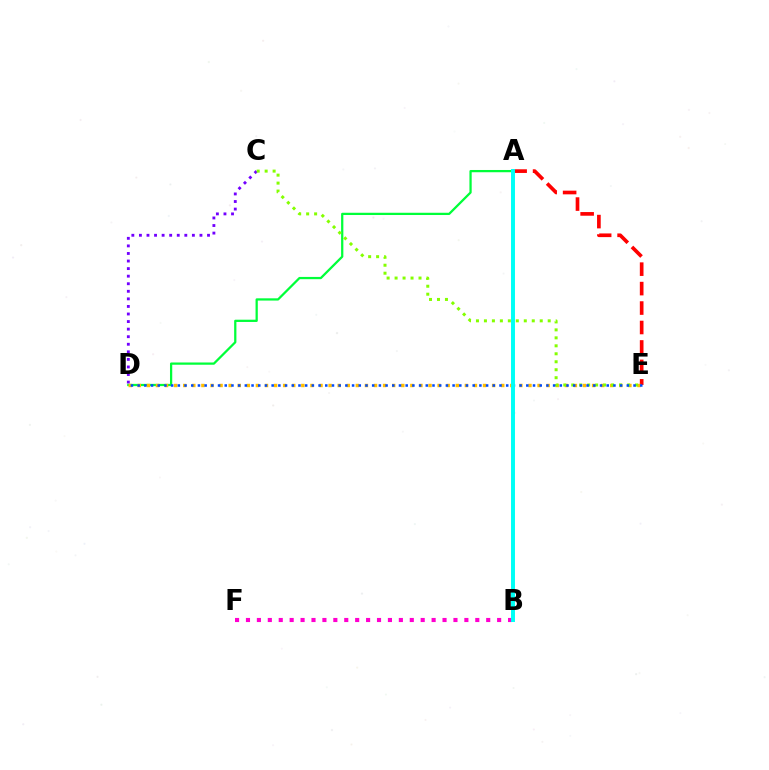{('A', 'E'): [{'color': '#ff0000', 'line_style': 'dashed', 'thickness': 2.64}], ('B', 'F'): [{'color': '#ff00cf', 'line_style': 'dotted', 'thickness': 2.97}], ('C', 'D'): [{'color': '#7200ff', 'line_style': 'dotted', 'thickness': 2.06}], ('A', 'D'): [{'color': '#00ff39', 'line_style': 'solid', 'thickness': 1.62}], ('D', 'E'): [{'color': '#ffbd00', 'line_style': 'dotted', 'thickness': 2.47}, {'color': '#004bff', 'line_style': 'dotted', 'thickness': 1.82}], ('C', 'E'): [{'color': '#84ff00', 'line_style': 'dotted', 'thickness': 2.17}], ('A', 'B'): [{'color': '#00fff6', 'line_style': 'solid', 'thickness': 2.85}]}